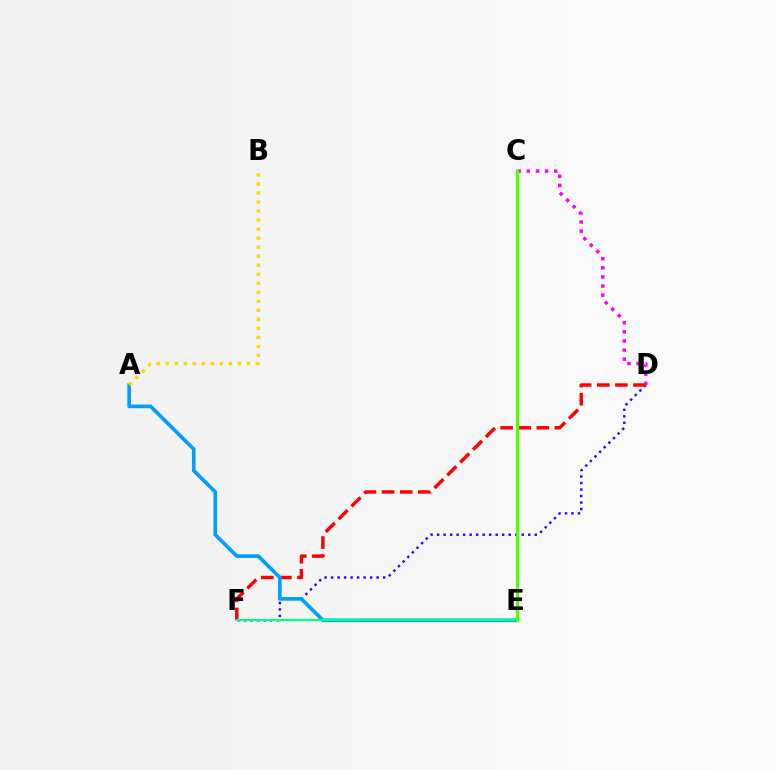{('D', 'F'): [{'color': '#3700ff', 'line_style': 'dotted', 'thickness': 1.77}, {'color': '#ff0000', 'line_style': 'dashed', 'thickness': 2.46}], ('A', 'E'): [{'color': '#009eff', 'line_style': 'solid', 'thickness': 2.64}], ('E', 'F'): [{'color': '#00ff86', 'line_style': 'solid', 'thickness': 1.59}], ('A', 'B'): [{'color': '#ffd500', 'line_style': 'dotted', 'thickness': 2.45}], ('C', 'D'): [{'color': '#ff00ed', 'line_style': 'dotted', 'thickness': 2.48}], ('C', 'E'): [{'color': '#4fff00', 'line_style': 'solid', 'thickness': 2.34}]}